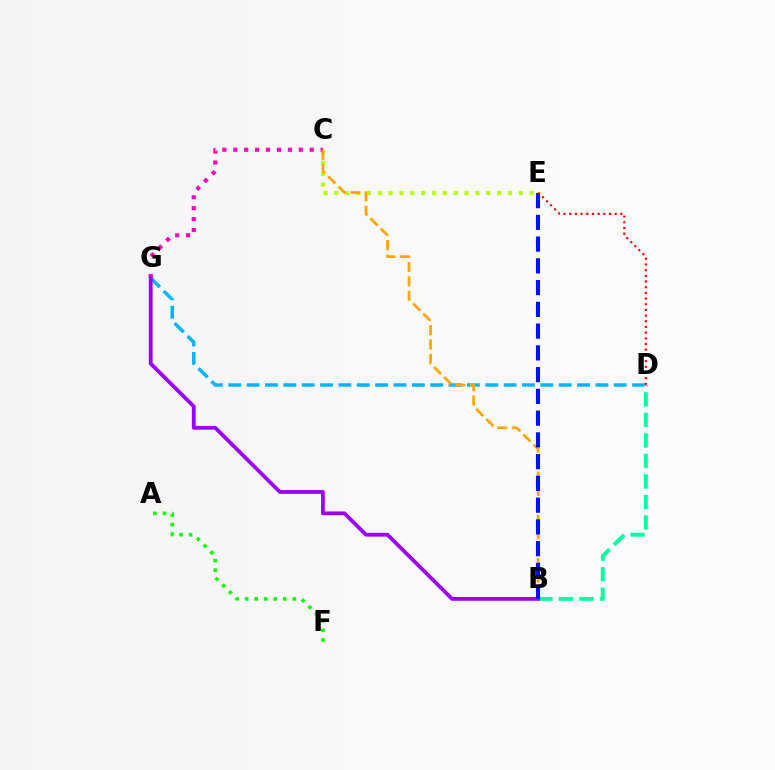{('D', 'G'): [{'color': '#00b5ff', 'line_style': 'dashed', 'thickness': 2.49}], ('C', 'E'): [{'color': '#b3ff00', 'line_style': 'dotted', 'thickness': 2.95}], ('C', 'G'): [{'color': '#ff00bd', 'line_style': 'dotted', 'thickness': 2.97}], ('B', 'D'): [{'color': '#00ff9d', 'line_style': 'dashed', 'thickness': 2.79}], ('A', 'F'): [{'color': '#08ff00', 'line_style': 'dotted', 'thickness': 2.58}], ('B', 'C'): [{'color': '#ffa500', 'line_style': 'dashed', 'thickness': 1.96}], ('B', 'G'): [{'color': '#9b00ff', 'line_style': 'solid', 'thickness': 2.73}], ('B', 'E'): [{'color': '#0010ff', 'line_style': 'dashed', 'thickness': 2.96}], ('D', 'E'): [{'color': '#ff0000', 'line_style': 'dotted', 'thickness': 1.54}]}